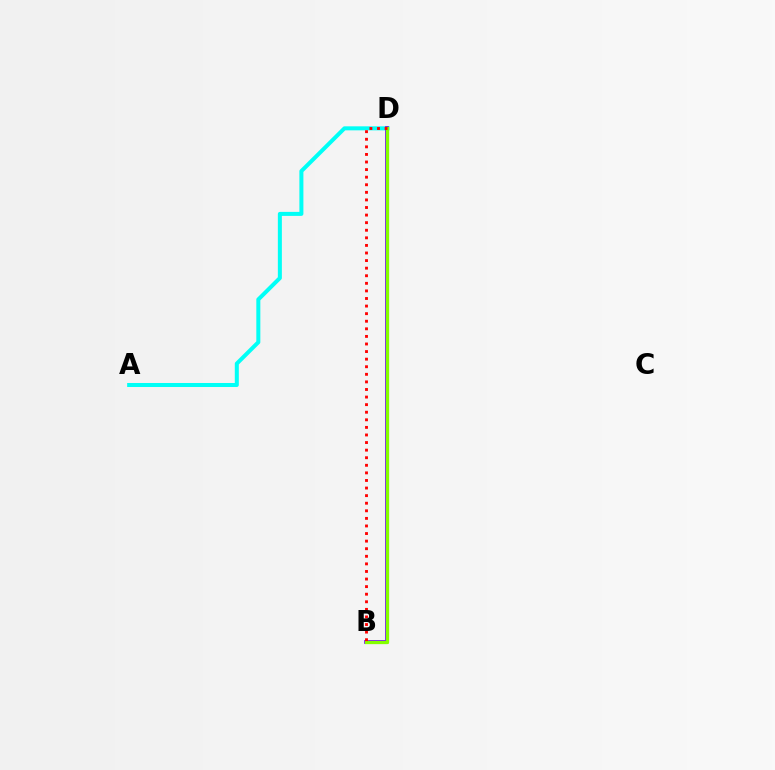{('A', 'D'): [{'color': '#00fff6', 'line_style': 'solid', 'thickness': 2.89}], ('B', 'D'): [{'color': '#7200ff', 'line_style': 'solid', 'thickness': 2.68}, {'color': '#84ff00', 'line_style': 'solid', 'thickness': 2.36}, {'color': '#ff0000', 'line_style': 'dotted', 'thickness': 2.06}]}